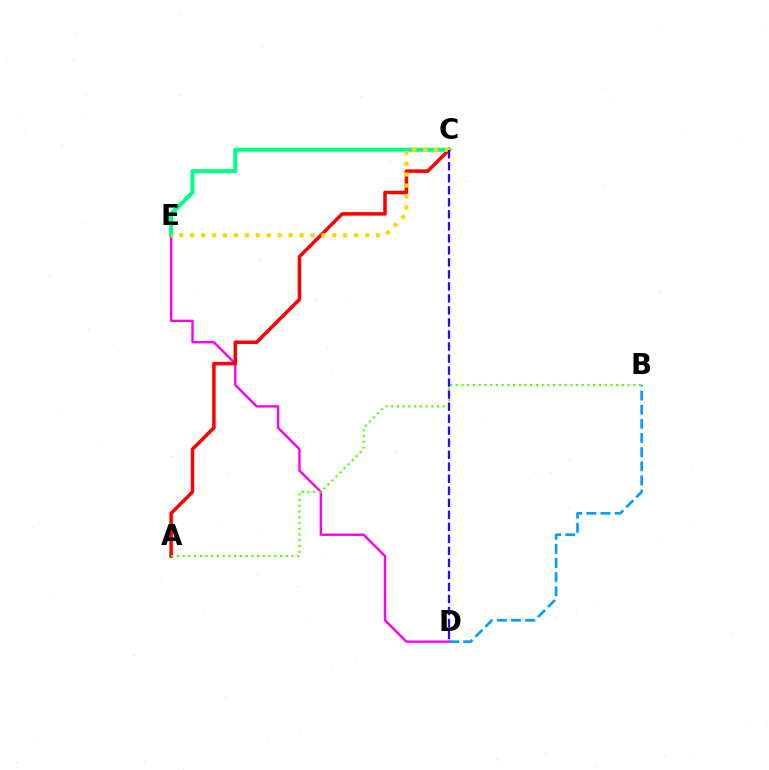{('D', 'E'): [{'color': '#ff00ed', 'line_style': 'solid', 'thickness': 1.72}], ('A', 'C'): [{'color': '#ff0000', 'line_style': 'solid', 'thickness': 2.53}], ('C', 'E'): [{'color': '#00ff86', 'line_style': 'solid', 'thickness': 2.9}, {'color': '#ffd500', 'line_style': 'dotted', 'thickness': 2.97}], ('B', 'D'): [{'color': '#009eff', 'line_style': 'dashed', 'thickness': 1.92}], ('A', 'B'): [{'color': '#4fff00', 'line_style': 'dotted', 'thickness': 1.56}], ('C', 'D'): [{'color': '#3700ff', 'line_style': 'dashed', 'thickness': 1.63}]}